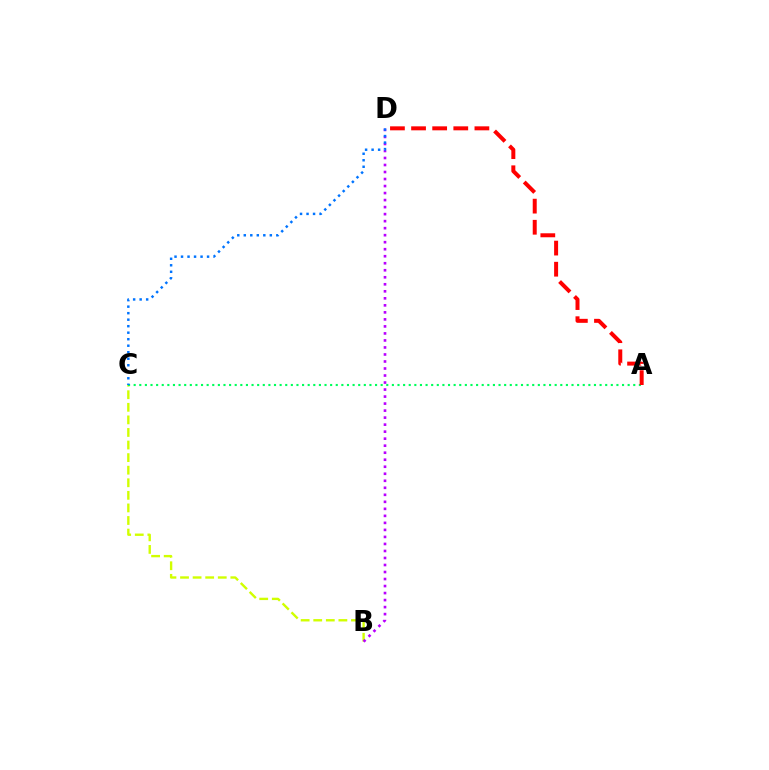{('B', 'C'): [{'color': '#d1ff00', 'line_style': 'dashed', 'thickness': 1.71}], ('A', 'C'): [{'color': '#00ff5c', 'line_style': 'dotted', 'thickness': 1.53}], ('B', 'D'): [{'color': '#b900ff', 'line_style': 'dotted', 'thickness': 1.91}], ('A', 'D'): [{'color': '#ff0000', 'line_style': 'dashed', 'thickness': 2.87}], ('C', 'D'): [{'color': '#0074ff', 'line_style': 'dotted', 'thickness': 1.77}]}